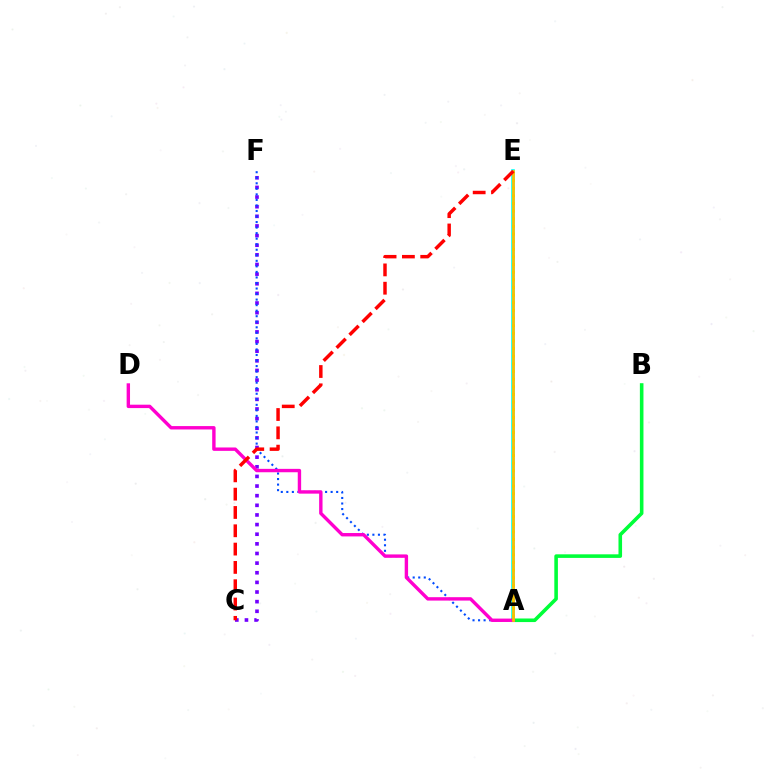{('A', 'E'): [{'color': '#00fff6', 'line_style': 'solid', 'thickness': 2.6}, {'color': '#84ff00', 'line_style': 'dotted', 'thickness': 2.08}, {'color': '#ffbd00', 'line_style': 'solid', 'thickness': 1.95}], ('C', 'F'): [{'color': '#7200ff', 'line_style': 'dotted', 'thickness': 2.62}], ('A', 'F'): [{'color': '#004bff', 'line_style': 'dotted', 'thickness': 1.5}], ('A', 'B'): [{'color': '#00ff39', 'line_style': 'solid', 'thickness': 2.58}], ('A', 'D'): [{'color': '#ff00cf', 'line_style': 'solid', 'thickness': 2.44}], ('C', 'E'): [{'color': '#ff0000', 'line_style': 'dashed', 'thickness': 2.49}]}